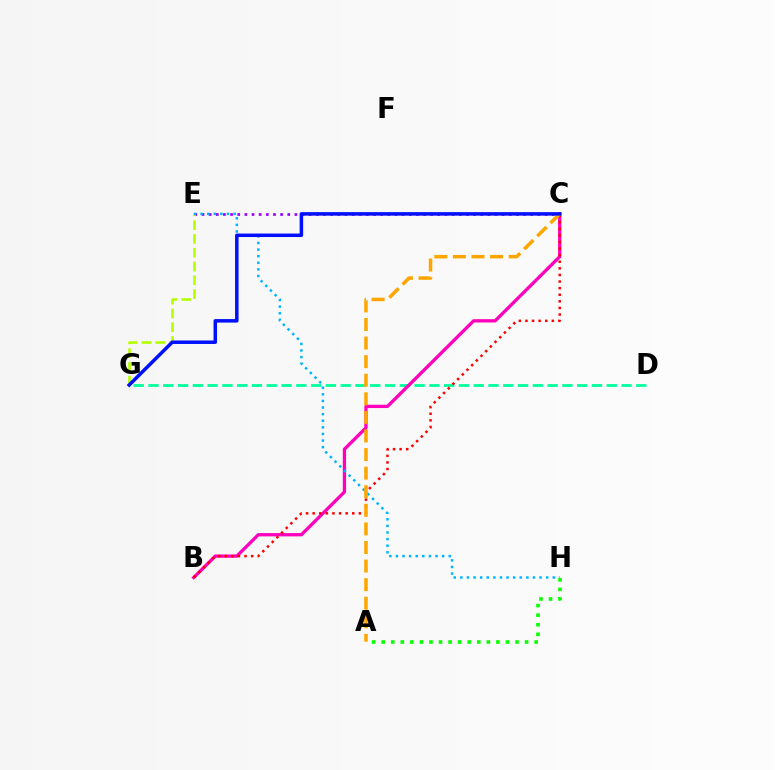{('D', 'G'): [{'color': '#00ff9d', 'line_style': 'dashed', 'thickness': 2.01}], ('C', 'E'): [{'color': '#9b00ff', 'line_style': 'dotted', 'thickness': 1.94}], ('E', 'G'): [{'color': '#b3ff00', 'line_style': 'dashed', 'thickness': 1.87}], ('B', 'C'): [{'color': '#ff00bd', 'line_style': 'solid', 'thickness': 2.38}, {'color': '#ff0000', 'line_style': 'dotted', 'thickness': 1.79}], ('E', 'H'): [{'color': '#00b5ff', 'line_style': 'dotted', 'thickness': 1.79}], ('A', 'C'): [{'color': '#ffa500', 'line_style': 'dashed', 'thickness': 2.52}], ('C', 'G'): [{'color': '#0010ff', 'line_style': 'solid', 'thickness': 2.52}], ('A', 'H'): [{'color': '#08ff00', 'line_style': 'dotted', 'thickness': 2.6}]}